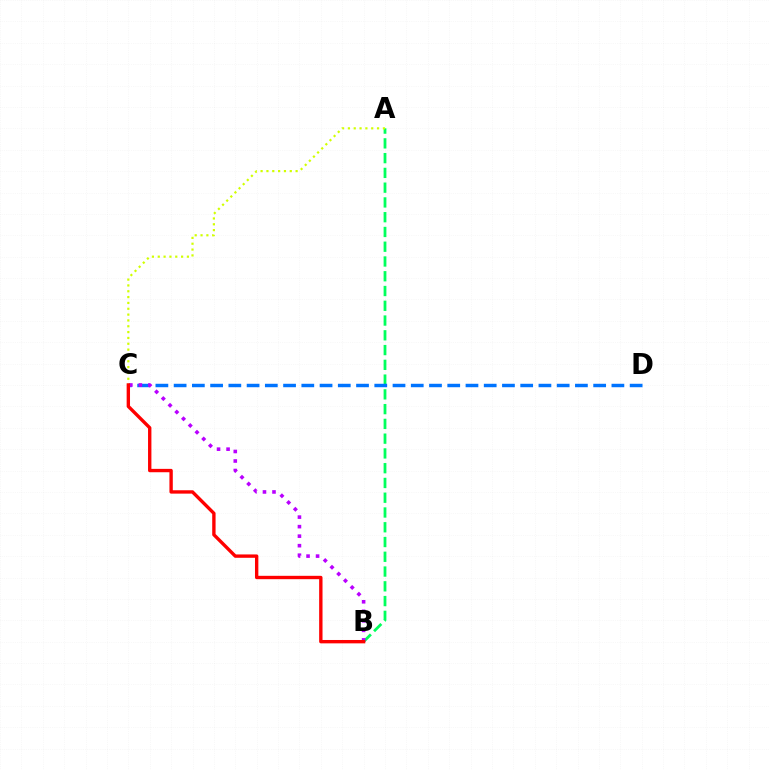{('A', 'B'): [{'color': '#00ff5c', 'line_style': 'dashed', 'thickness': 2.01}], ('C', 'D'): [{'color': '#0074ff', 'line_style': 'dashed', 'thickness': 2.48}], ('A', 'C'): [{'color': '#d1ff00', 'line_style': 'dotted', 'thickness': 1.58}], ('B', 'C'): [{'color': '#b900ff', 'line_style': 'dotted', 'thickness': 2.59}, {'color': '#ff0000', 'line_style': 'solid', 'thickness': 2.42}]}